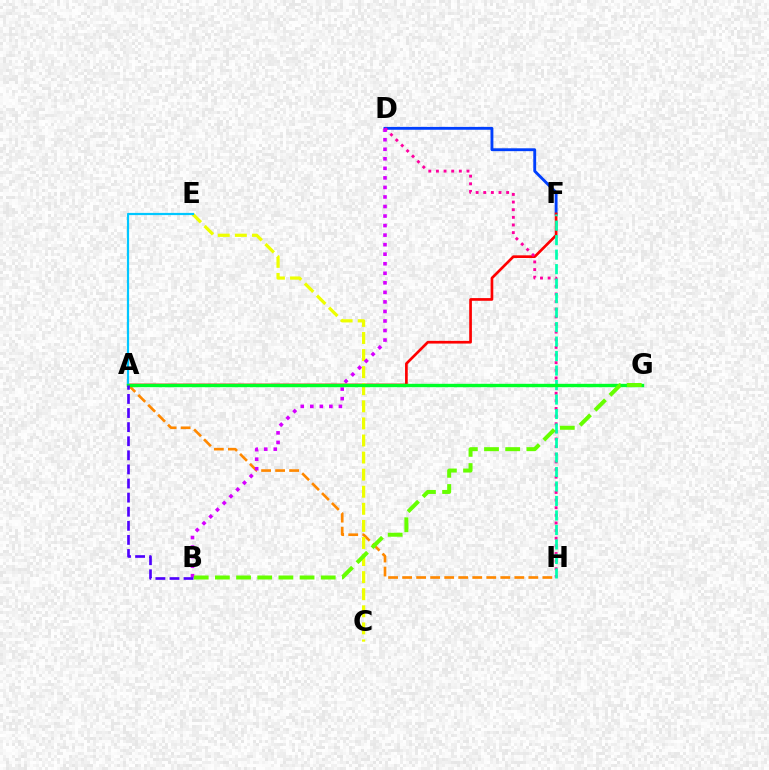{('D', 'F'): [{'color': '#003fff', 'line_style': 'solid', 'thickness': 2.06}], ('A', 'F'): [{'color': '#ff0000', 'line_style': 'solid', 'thickness': 1.93}], ('A', 'H'): [{'color': '#ff8800', 'line_style': 'dashed', 'thickness': 1.91}], ('D', 'H'): [{'color': '#ff00a0', 'line_style': 'dotted', 'thickness': 2.07}], ('C', 'E'): [{'color': '#eeff00', 'line_style': 'dashed', 'thickness': 2.32}], ('A', 'E'): [{'color': '#00c7ff', 'line_style': 'solid', 'thickness': 1.59}], ('F', 'H'): [{'color': '#00ffaf', 'line_style': 'dashed', 'thickness': 1.97}], ('B', 'D'): [{'color': '#d600ff', 'line_style': 'dotted', 'thickness': 2.59}], ('A', 'G'): [{'color': '#00ff27', 'line_style': 'solid', 'thickness': 2.43}], ('A', 'B'): [{'color': '#4f00ff', 'line_style': 'dashed', 'thickness': 1.92}], ('B', 'G'): [{'color': '#66ff00', 'line_style': 'dashed', 'thickness': 2.88}]}